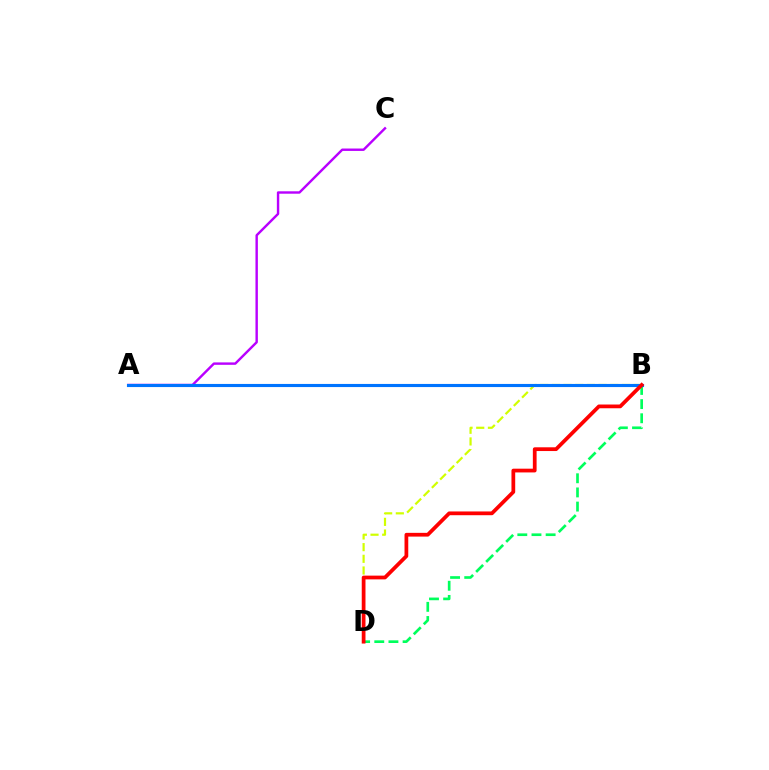{('A', 'C'): [{'color': '#b900ff', 'line_style': 'solid', 'thickness': 1.74}], ('B', 'D'): [{'color': '#d1ff00', 'line_style': 'dashed', 'thickness': 1.59}, {'color': '#00ff5c', 'line_style': 'dashed', 'thickness': 1.92}, {'color': '#ff0000', 'line_style': 'solid', 'thickness': 2.7}], ('A', 'B'): [{'color': '#0074ff', 'line_style': 'solid', 'thickness': 2.24}]}